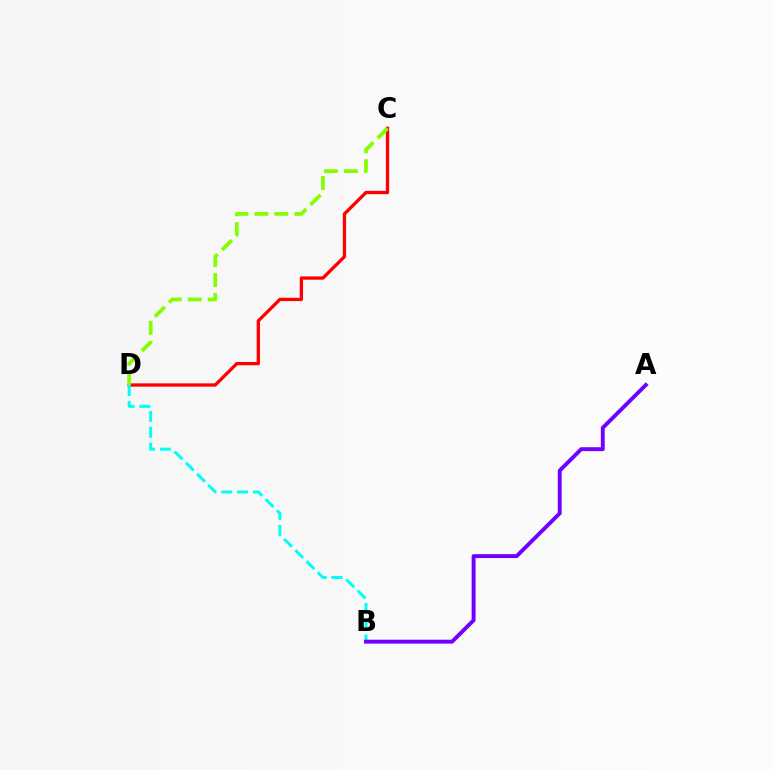{('C', 'D'): [{'color': '#ff0000', 'line_style': 'solid', 'thickness': 2.38}, {'color': '#84ff00', 'line_style': 'dashed', 'thickness': 2.71}], ('B', 'D'): [{'color': '#00fff6', 'line_style': 'dashed', 'thickness': 2.15}], ('A', 'B'): [{'color': '#7200ff', 'line_style': 'solid', 'thickness': 2.81}]}